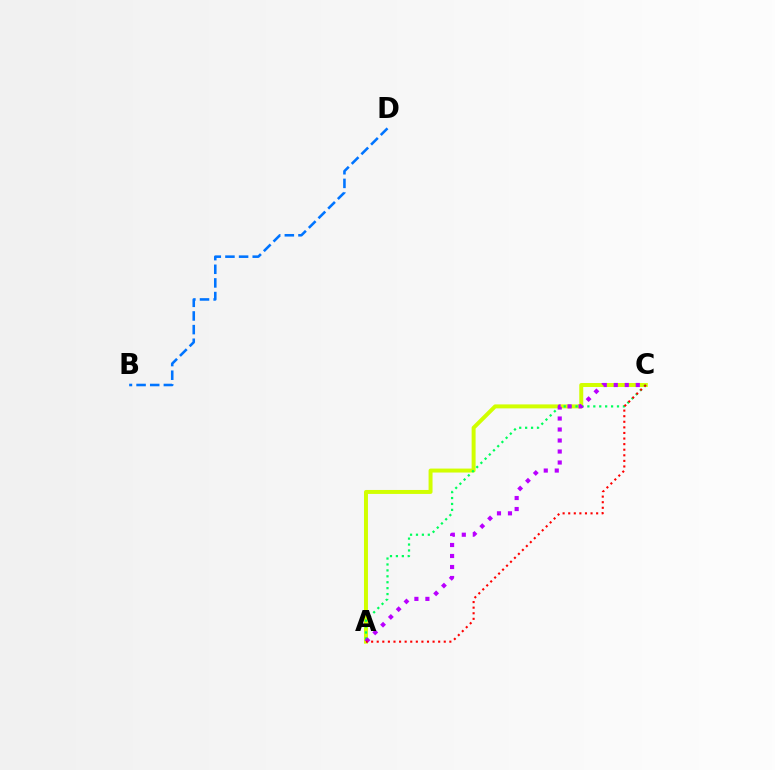{('A', 'C'): [{'color': '#d1ff00', 'line_style': 'solid', 'thickness': 2.85}, {'color': '#00ff5c', 'line_style': 'dotted', 'thickness': 1.61}, {'color': '#b900ff', 'line_style': 'dotted', 'thickness': 2.99}, {'color': '#ff0000', 'line_style': 'dotted', 'thickness': 1.52}], ('B', 'D'): [{'color': '#0074ff', 'line_style': 'dashed', 'thickness': 1.85}]}